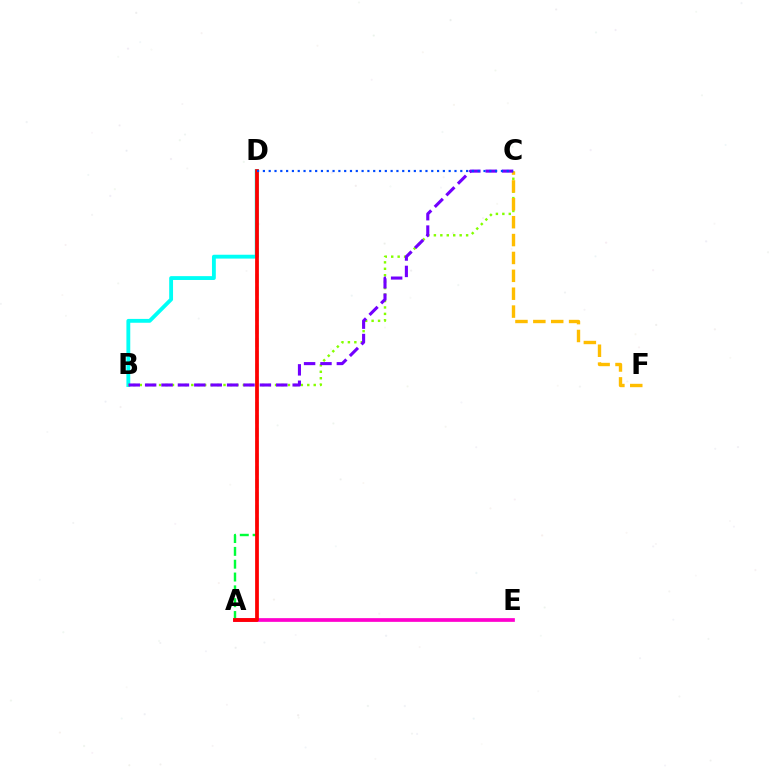{('B', 'D'): [{'color': '#00fff6', 'line_style': 'solid', 'thickness': 2.77}], ('A', 'E'): [{'color': '#ff00cf', 'line_style': 'solid', 'thickness': 2.67}], ('A', 'D'): [{'color': '#00ff39', 'line_style': 'dashed', 'thickness': 1.74}, {'color': '#ff0000', 'line_style': 'solid', 'thickness': 2.7}], ('B', 'C'): [{'color': '#84ff00', 'line_style': 'dotted', 'thickness': 1.75}, {'color': '#7200ff', 'line_style': 'dashed', 'thickness': 2.23}], ('C', 'F'): [{'color': '#ffbd00', 'line_style': 'dashed', 'thickness': 2.43}], ('C', 'D'): [{'color': '#004bff', 'line_style': 'dotted', 'thickness': 1.58}]}